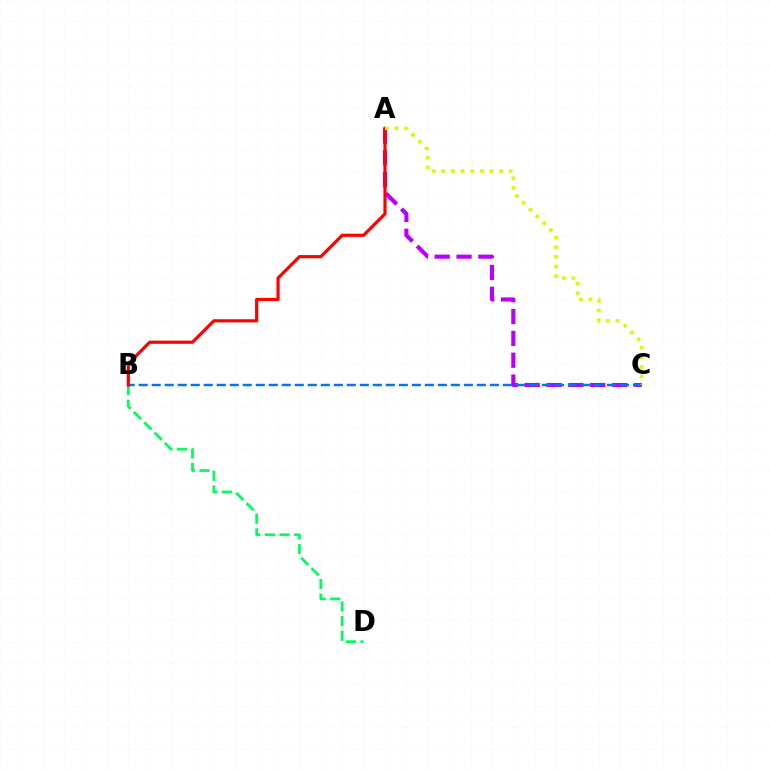{('B', 'D'): [{'color': '#00ff5c', 'line_style': 'dashed', 'thickness': 1.99}], ('A', 'C'): [{'color': '#b900ff', 'line_style': 'dashed', 'thickness': 2.97}, {'color': '#d1ff00', 'line_style': 'dotted', 'thickness': 2.62}], ('B', 'C'): [{'color': '#0074ff', 'line_style': 'dashed', 'thickness': 1.77}], ('A', 'B'): [{'color': '#ff0000', 'line_style': 'solid', 'thickness': 2.28}]}